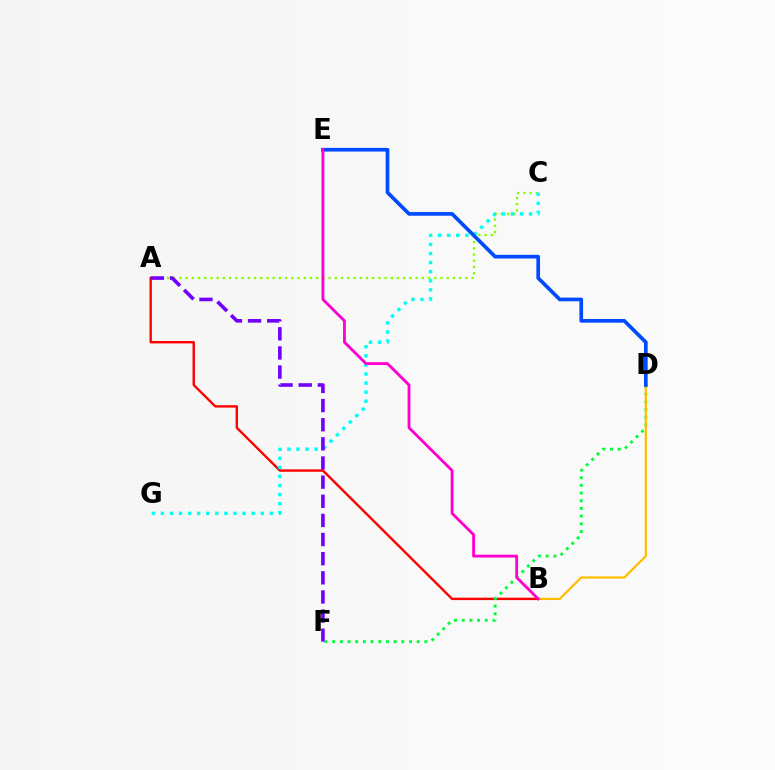{('A', 'B'): [{'color': '#ff0000', 'line_style': 'solid', 'thickness': 1.72}], ('A', 'C'): [{'color': '#84ff00', 'line_style': 'dotted', 'thickness': 1.69}], ('D', 'F'): [{'color': '#00ff39', 'line_style': 'dotted', 'thickness': 2.09}], ('C', 'G'): [{'color': '#00fff6', 'line_style': 'dotted', 'thickness': 2.47}], ('B', 'D'): [{'color': '#ffbd00', 'line_style': 'solid', 'thickness': 1.61}], ('D', 'E'): [{'color': '#004bff', 'line_style': 'solid', 'thickness': 2.64}], ('A', 'F'): [{'color': '#7200ff', 'line_style': 'dashed', 'thickness': 2.6}], ('B', 'E'): [{'color': '#ff00cf', 'line_style': 'solid', 'thickness': 2.04}]}